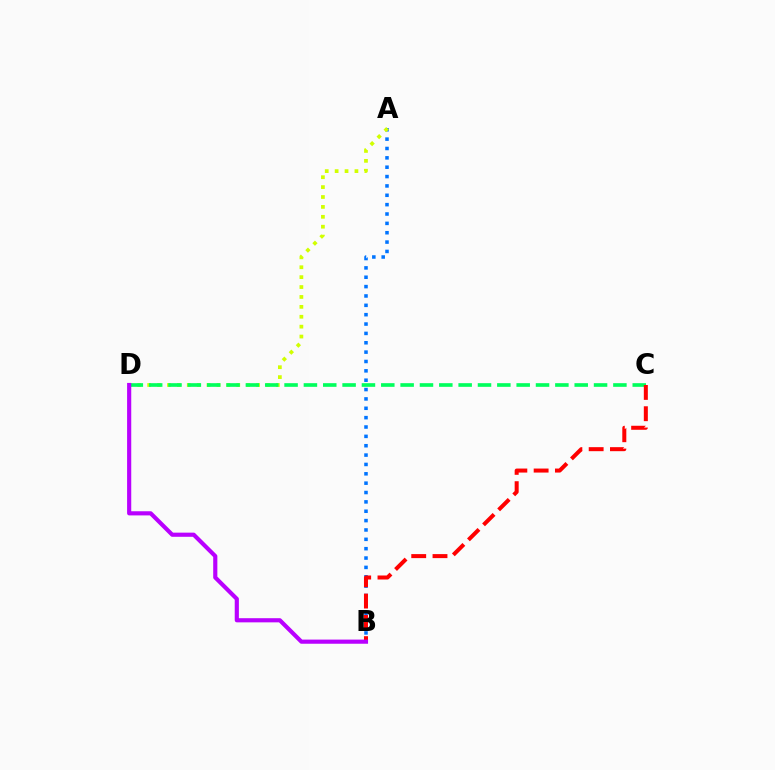{('A', 'B'): [{'color': '#0074ff', 'line_style': 'dotted', 'thickness': 2.54}], ('A', 'D'): [{'color': '#d1ff00', 'line_style': 'dotted', 'thickness': 2.69}], ('C', 'D'): [{'color': '#00ff5c', 'line_style': 'dashed', 'thickness': 2.63}], ('B', 'C'): [{'color': '#ff0000', 'line_style': 'dashed', 'thickness': 2.89}], ('B', 'D'): [{'color': '#b900ff', 'line_style': 'solid', 'thickness': 2.99}]}